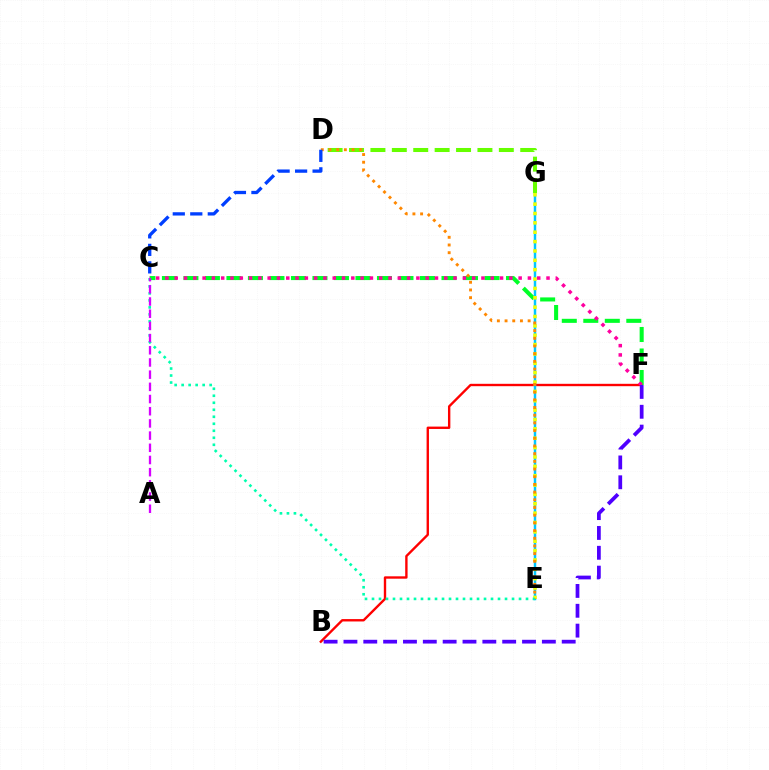{('B', 'F'): [{'color': '#ff0000', 'line_style': 'solid', 'thickness': 1.71}, {'color': '#4f00ff', 'line_style': 'dashed', 'thickness': 2.7}], ('E', 'G'): [{'color': '#00c7ff', 'line_style': 'solid', 'thickness': 1.78}, {'color': '#eeff00', 'line_style': 'dotted', 'thickness': 2.54}], ('C', 'F'): [{'color': '#00ff27', 'line_style': 'dashed', 'thickness': 2.92}, {'color': '#ff00a0', 'line_style': 'dotted', 'thickness': 2.53}], ('D', 'G'): [{'color': '#66ff00', 'line_style': 'dashed', 'thickness': 2.91}], ('D', 'E'): [{'color': '#ff8800', 'line_style': 'dotted', 'thickness': 2.09}], ('C', 'E'): [{'color': '#00ffaf', 'line_style': 'dotted', 'thickness': 1.9}], ('A', 'C'): [{'color': '#d600ff', 'line_style': 'dashed', 'thickness': 1.66}], ('C', 'D'): [{'color': '#003fff', 'line_style': 'dashed', 'thickness': 2.38}]}